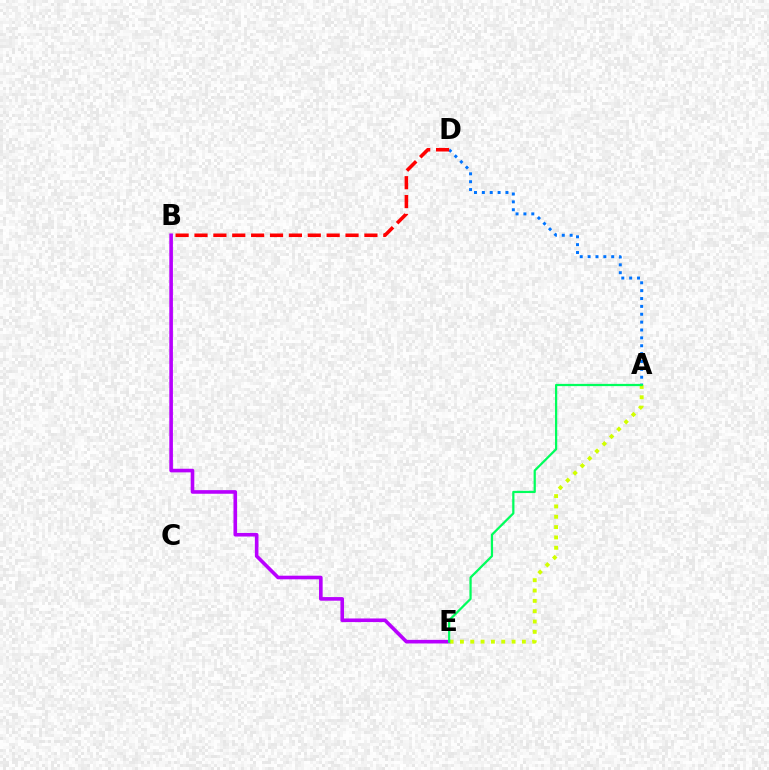{('B', 'E'): [{'color': '#b900ff', 'line_style': 'solid', 'thickness': 2.6}], ('A', 'E'): [{'color': '#d1ff00', 'line_style': 'dotted', 'thickness': 2.81}, {'color': '#00ff5c', 'line_style': 'solid', 'thickness': 1.61}], ('A', 'D'): [{'color': '#0074ff', 'line_style': 'dotted', 'thickness': 2.14}], ('B', 'D'): [{'color': '#ff0000', 'line_style': 'dashed', 'thickness': 2.56}]}